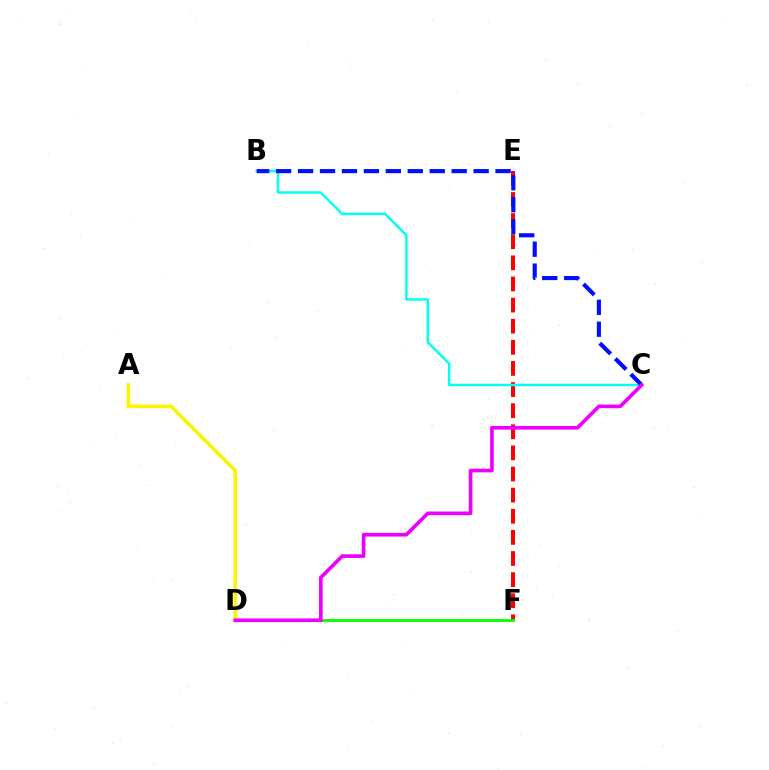{('E', 'F'): [{'color': '#ff0000', 'line_style': 'dashed', 'thickness': 2.87}], ('B', 'C'): [{'color': '#00fff6', 'line_style': 'solid', 'thickness': 1.75}, {'color': '#0010ff', 'line_style': 'dashed', 'thickness': 2.98}], ('A', 'D'): [{'color': '#fcf500', 'line_style': 'solid', 'thickness': 2.6}], ('D', 'F'): [{'color': '#08ff00', 'line_style': 'solid', 'thickness': 2.05}], ('C', 'D'): [{'color': '#ee00ff', 'line_style': 'solid', 'thickness': 2.62}]}